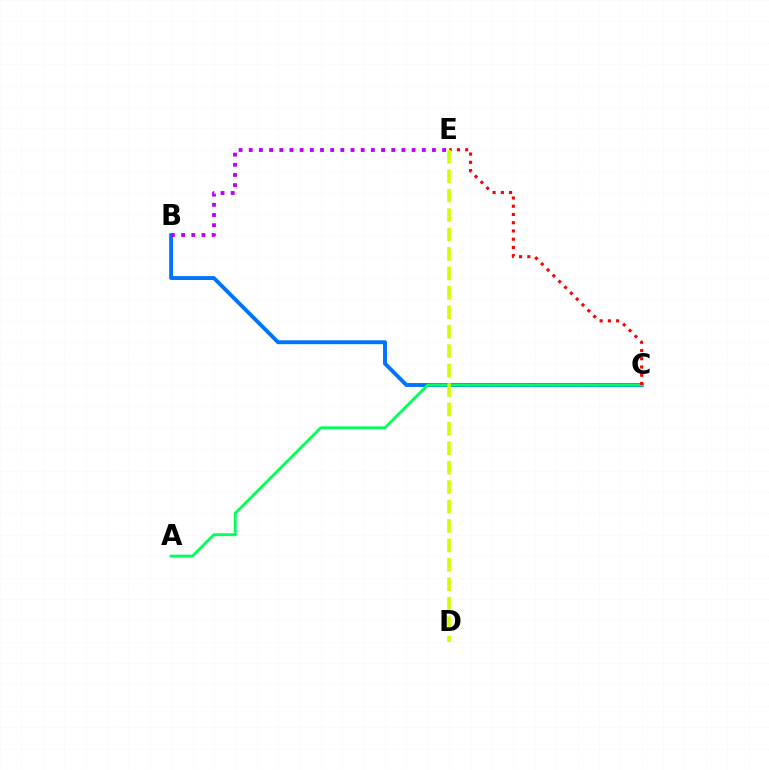{('B', 'C'): [{'color': '#0074ff', 'line_style': 'solid', 'thickness': 2.81}], ('A', 'C'): [{'color': '#00ff5c', 'line_style': 'solid', 'thickness': 2.05}], ('B', 'E'): [{'color': '#b900ff', 'line_style': 'dotted', 'thickness': 2.77}], ('C', 'E'): [{'color': '#ff0000', 'line_style': 'dotted', 'thickness': 2.24}], ('D', 'E'): [{'color': '#d1ff00', 'line_style': 'dashed', 'thickness': 2.64}]}